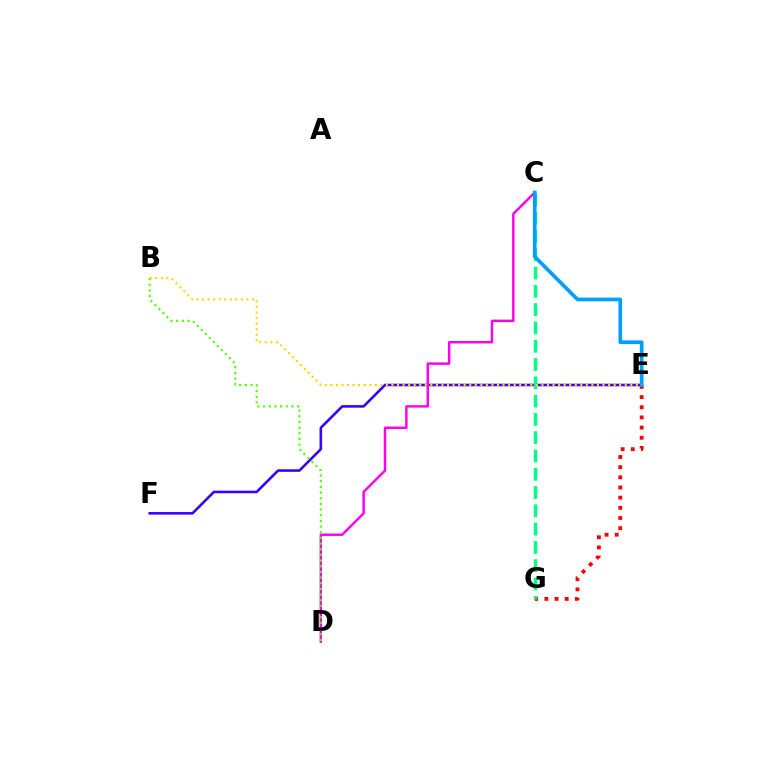{('E', 'G'): [{'color': '#ff0000', 'line_style': 'dotted', 'thickness': 2.76}], ('E', 'F'): [{'color': '#3700ff', 'line_style': 'solid', 'thickness': 1.85}], ('C', 'D'): [{'color': '#ff00ed', 'line_style': 'solid', 'thickness': 1.77}], ('C', 'G'): [{'color': '#00ff86', 'line_style': 'dashed', 'thickness': 2.48}], ('C', 'E'): [{'color': '#009eff', 'line_style': 'solid', 'thickness': 2.66}], ('B', 'D'): [{'color': '#4fff00', 'line_style': 'dotted', 'thickness': 1.54}], ('B', 'E'): [{'color': '#ffd500', 'line_style': 'dotted', 'thickness': 1.51}]}